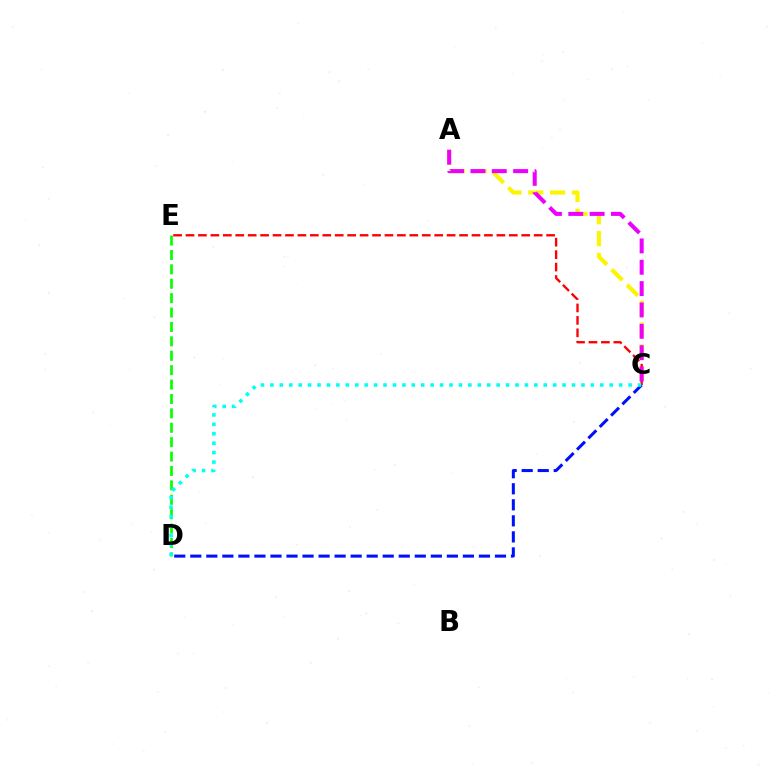{('A', 'C'): [{'color': '#fcf500', 'line_style': 'dashed', 'thickness': 2.97}, {'color': '#ee00ff', 'line_style': 'dashed', 'thickness': 2.9}], ('C', 'E'): [{'color': '#ff0000', 'line_style': 'dashed', 'thickness': 1.69}], ('C', 'D'): [{'color': '#0010ff', 'line_style': 'dashed', 'thickness': 2.18}, {'color': '#00fff6', 'line_style': 'dotted', 'thickness': 2.56}], ('D', 'E'): [{'color': '#08ff00', 'line_style': 'dashed', 'thickness': 1.96}]}